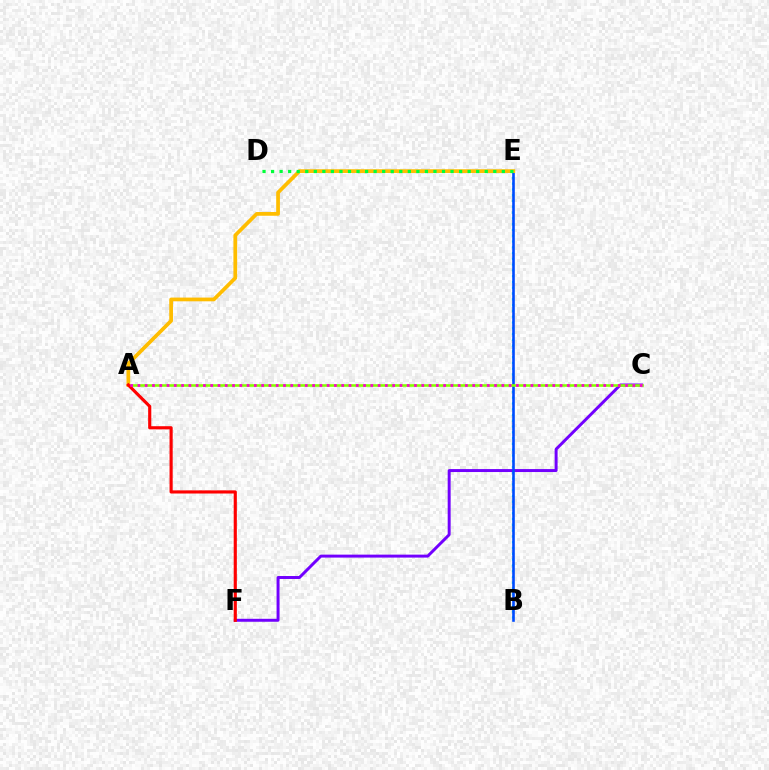{('B', 'E'): [{'color': '#00fff6', 'line_style': 'dotted', 'thickness': 1.57}, {'color': '#004bff', 'line_style': 'solid', 'thickness': 1.88}], ('C', 'F'): [{'color': '#7200ff', 'line_style': 'solid', 'thickness': 2.13}], ('A', 'C'): [{'color': '#84ff00', 'line_style': 'solid', 'thickness': 1.87}, {'color': '#ff00cf', 'line_style': 'dotted', 'thickness': 1.98}], ('A', 'E'): [{'color': '#ffbd00', 'line_style': 'solid', 'thickness': 2.69}], ('D', 'E'): [{'color': '#00ff39', 'line_style': 'dotted', 'thickness': 2.32}], ('A', 'F'): [{'color': '#ff0000', 'line_style': 'solid', 'thickness': 2.26}]}